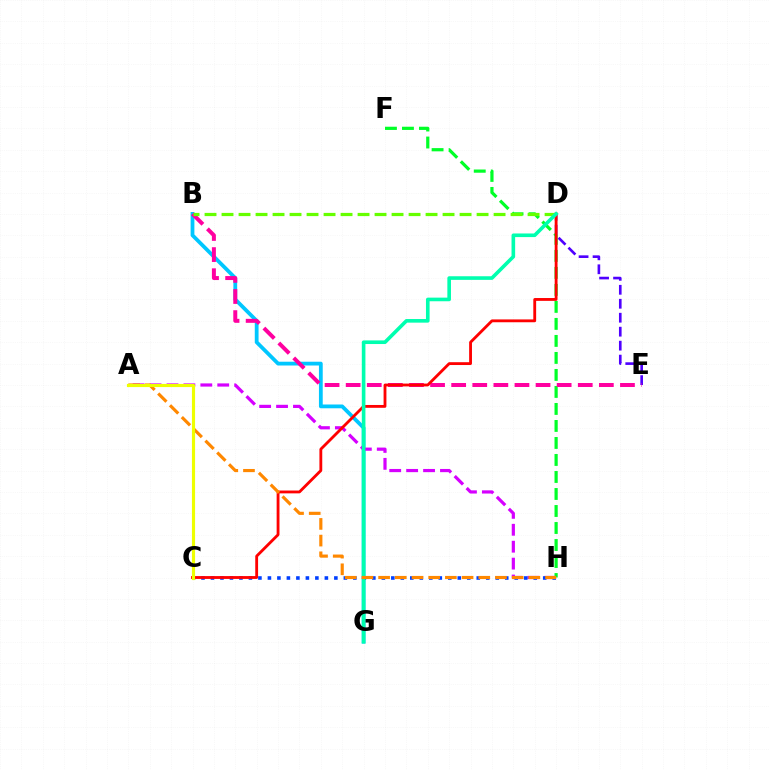{('D', 'E'): [{'color': '#4f00ff', 'line_style': 'dashed', 'thickness': 1.9}], ('F', 'H'): [{'color': '#00ff27', 'line_style': 'dashed', 'thickness': 2.31}], ('B', 'G'): [{'color': '#00c7ff', 'line_style': 'solid', 'thickness': 2.72}], ('A', 'H'): [{'color': '#d600ff', 'line_style': 'dashed', 'thickness': 2.3}, {'color': '#ff8800', 'line_style': 'dashed', 'thickness': 2.27}], ('C', 'H'): [{'color': '#003fff', 'line_style': 'dotted', 'thickness': 2.58}], ('B', 'E'): [{'color': '#ff00a0', 'line_style': 'dashed', 'thickness': 2.87}], ('B', 'D'): [{'color': '#66ff00', 'line_style': 'dashed', 'thickness': 2.31}], ('C', 'D'): [{'color': '#ff0000', 'line_style': 'solid', 'thickness': 2.04}], ('D', 'G'): [{'color': '#00ffaf', 'line_style': 'solid', 'thickness': 2.61}], ('A', 'C'): [{'color': '#eeff00', 'line_style': 'solid', 'thickness': 2.27}]}